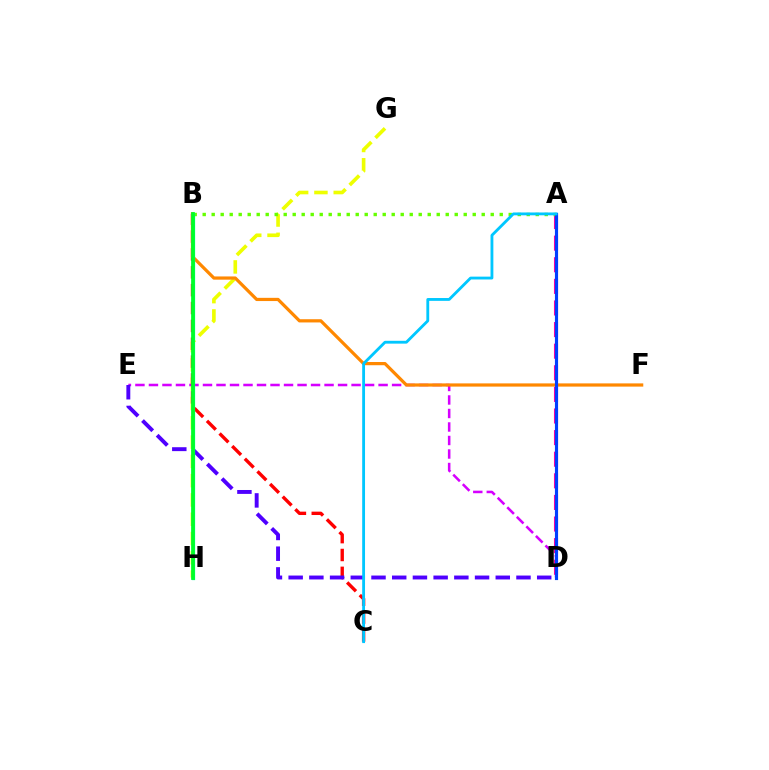{('G', 'H'): [{'color': '#eeff00', 'line_style': 'dashed', 'thickness': 2.62}], ('D', 'E'): [{'color': '#d600ff', 'line_style': 'dashed', 'thickness': 1.84}, {'color': '#4f00ff', 'line_style': 'dashed', 'thickness': 2.81}], ('A', 'D'): [{'color': '#ff00a0', 'line_style': 'dashed', 'thickness': 2.94}, {'color': '#003fff', 'line_style': 'solid', 'thickness': 2.27}], ('B', 'C'): [{'color': '#ff0000', 'line_style': 'dashed', 'thickness': 2.43}], ('A', 'B'): [{'color': '#66ff00', 'line_style': 'dotted', 'thickness': 2.45}], ('B', 'F'): [{'color': '#ff8800', 'line_style': 'solid', 'thickness': 2.32}], ('B', 'H'): [{'color': '#00ffaf', 'line_style': 'solid', 'thickness': 2.34}, {'color': '#00ff27', 'line_style': 'solid', 'thickness': 2.68}], ('A', 'C'): [{'color': '#00c7ff', 'line_style': 'solid', 'thickness': 2.04}]}